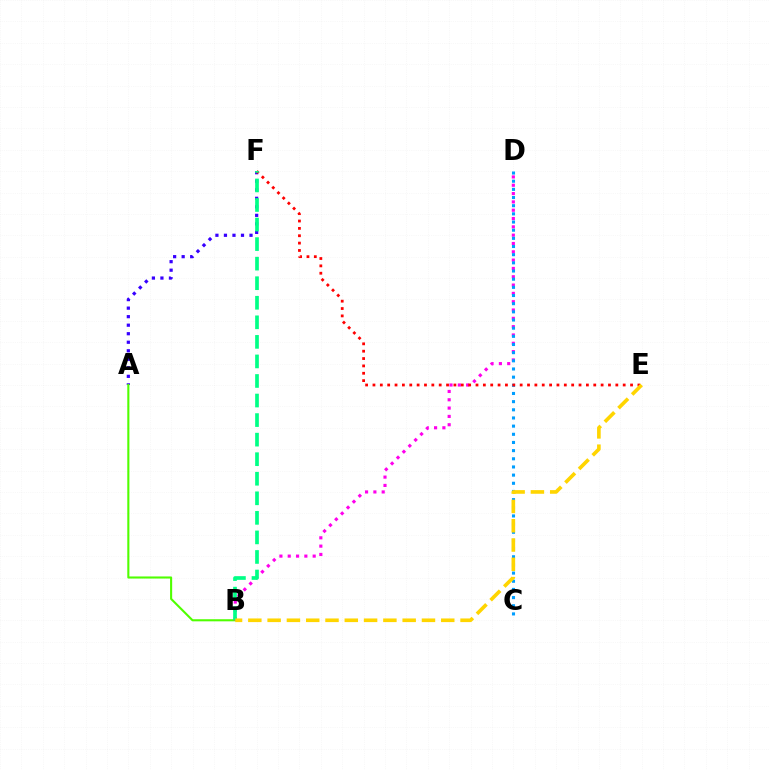{('A', 'F'): [{'color': '#3700ff', 'line_style': 'dotted', 'thickness': 2.32}], ('A', 'B'): [{'color': '#4fff00', 'line_style': 'solid', 'thickness': 1.51}], ('B', 'D'): [{'color': '#ff00ed', 'line_style': 'dotted', 'thickness': 2.26}], ('C', 'D'): [{'color': '#009eff', 'line_style': 'dotted', 'thickness': 2.22}], ('E', 'F'): [{'color': '#ff0000', 'line_style': 'dotted', 'thickness': 2.0}], ('B', 'F'): [{'color': '#00ff86', 'line_style': 'dashed', 'thickness': 2.66}], ('B', 'E'): [{'color': '#ffd500', 'line_style': 'dashed', 'thickness': 2.62}]}